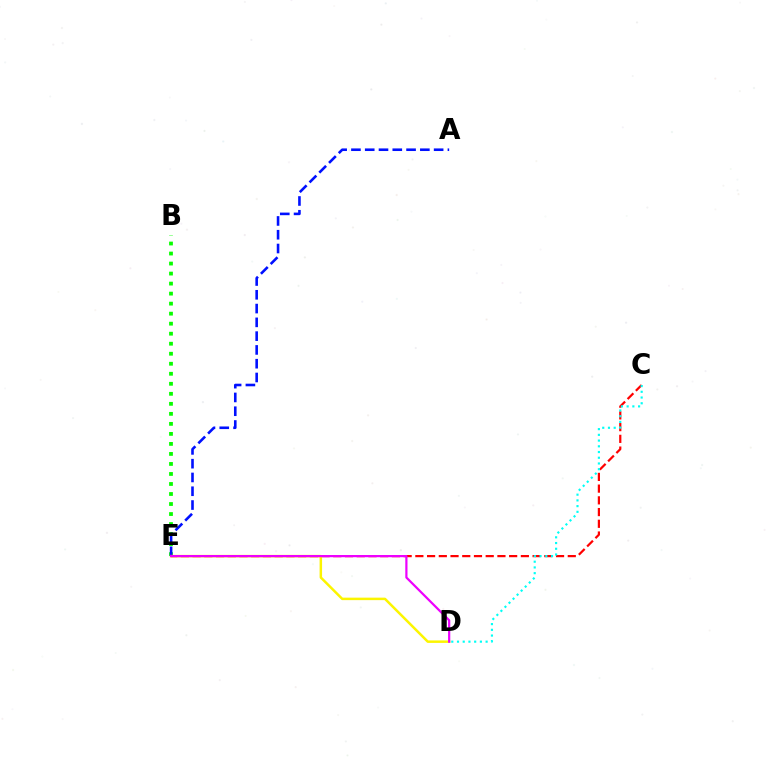{('B', 'E'): [{'color': '#08ff00', 'line_style': 'dotted', 'thickness': 2.72}], ('A', 'E'): [{'color': '#0010ff', 'line_style': 'dashed', 'thickness': 1.87}], ('C', 'E'): [{'color': '#ff0000', 'line_style': 'dashed', 'thickness': 1.59}], ('C', 'D'): [{'color': '#00fff6', 'line_style': 'dotted', 'thickness': 1.55}], ('D', 'E'): [{'color': '#fcf500', 'line_style': 'solid', 'thickness': 1.79}, {'color': '#ee00ff', 'line_style': 'solid', 'thickness': 1.59}]}